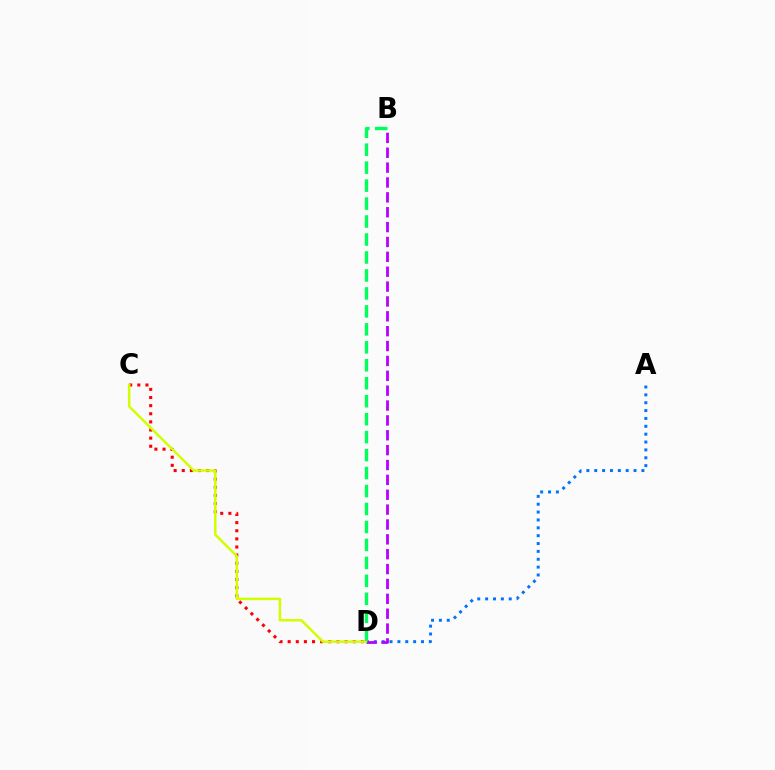{('A', 'D'): [{'color': '#0074ff', 'line_style': 'dotted', 'thickness': 2.14}], ('C', 'D'): [{'color': '#ff0000', 'line_style': 'dotted', 'thickness': 2.21}, {'color': '#d1ff00', 'line_style': 'solid', 'thickness': 1.79}], ('B', 'D'): [{'color': '#b900ff', 'line_style': 'dashed', 'thickness': 2.02}, {'color': '#00ff5c', 'line_style': 'dashed', 'thickness': 2.44}]}